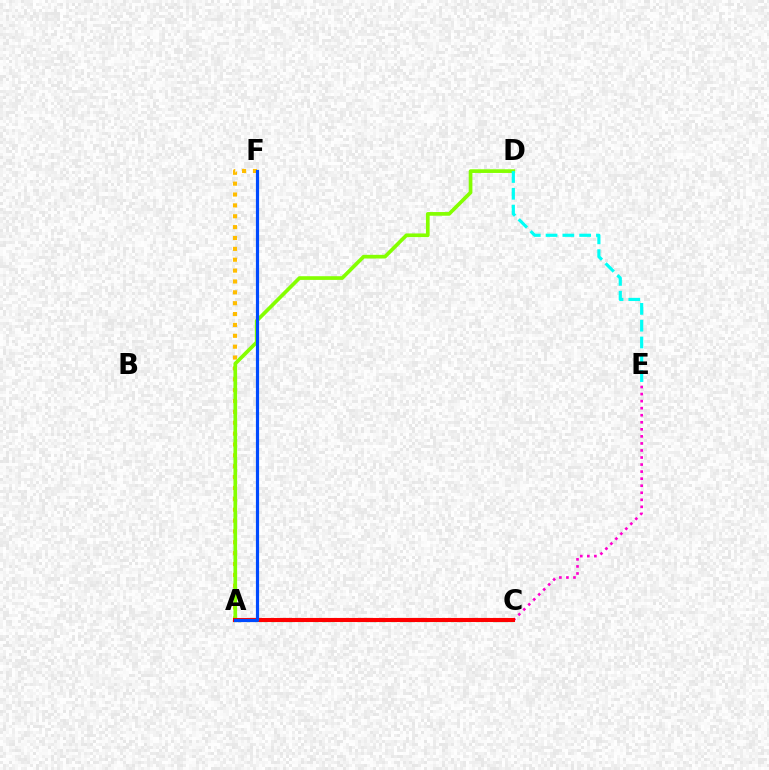{('A', 'F'): [{'color': '#ffbd00', 'line_style': 'dotted', 'thickness': 2.95}, {'color': '#004bff', 'line_style': 'solid', 'thickness': 2.28}], ('A', 'C'): [{'color': '#7200ff', 'line_style': 'dotted', 'thickness': 2.7}, {'color': '#00ff39', 'line_style': 'dotted', 'thickness': 2.31}, {'color': '#ff0000', 'line_style': 'solid', 'thickness': 2.93}], ('C', 'E'): [{'color': '#ff00cf', 'line_style': 'dotted', 'thickness': 1.92}], ('A', 'D'): [{'color': '#84ff00', 'line_style': 'solid', 'thickness': 2.65}], ('D', 'E'): [{'color': '#00fff6', 'line_style': 'dashed', 'thickness': 2.28}]}